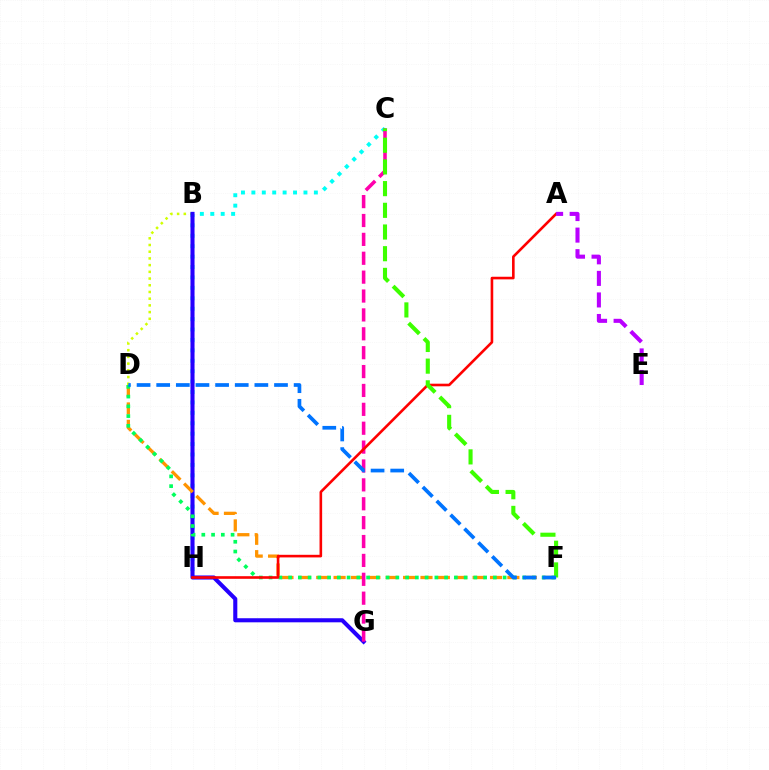{('B', 'D'): [{'color': '#d1ff00', 'line_style': 'dotted', 'thickness': 1.82}], ('C', 'H'): [{'color': '#00fff6', 'line_style': 'dotted', 'thickness': 2.83}], ('B', 'G'): [{'color': '#2500ff', 'line_style': 'solid', 'thickness': 2.94}], ('D', 'F'): [{'color': '#ff9400', 'line_style': 'dashed', 'thickness': 2.36}, {'color': '#00ff5c', 'line_style': 'dotted', 'thickness': 2.65}, {'color': '#0074ff', 'line_style': 'dashed', 'thickness': 2.67}], ('C', 'G'): [{'color': '#ff00ac', 'line_style': 'dashed', 'thickness': 2.57}], ('A', 'H'): [{'color': '#ff0000', 'line_style': 'solid', 'thickness': 1.88}], ('A', 'E'): [{'color': '#b900ff', 'line_style': 'dashed', 'thickness': 2.93}], ('C', 'F'): [{'color': '#3dff00', 'line_style': 'dashed', 'thickness': 2.95}]}